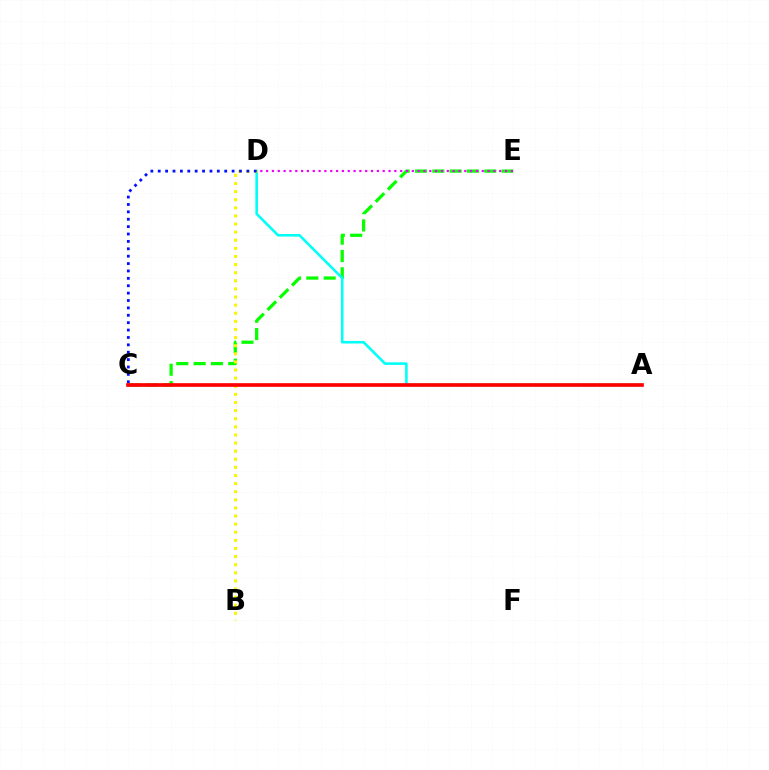{('C', 'E'): [{'color': '#08ff00', 'line_style': 'dashed', 'thickness': 2.35}], ('A', 'D'): [{'color': '#00fff6', 'line_style': 'solid', 'thickness': 1.86}], ('B', 'D'): [{'color': '#fcf500', 'line_style': 'dotted', 'thickness': 2.2}], ('C', 'D'): [{'color': '#0010ff', 'line_style': 'dotted', 'thickness': 2.01}], ('A', 'C'): [{'color': '#ff0000', 'line_style': 'solid', 'thickness': 2.63}], ('D', 'E'): [{'color': '#ee00ff', 'line_style': 'dotted', 'thickness': 1.58}]}